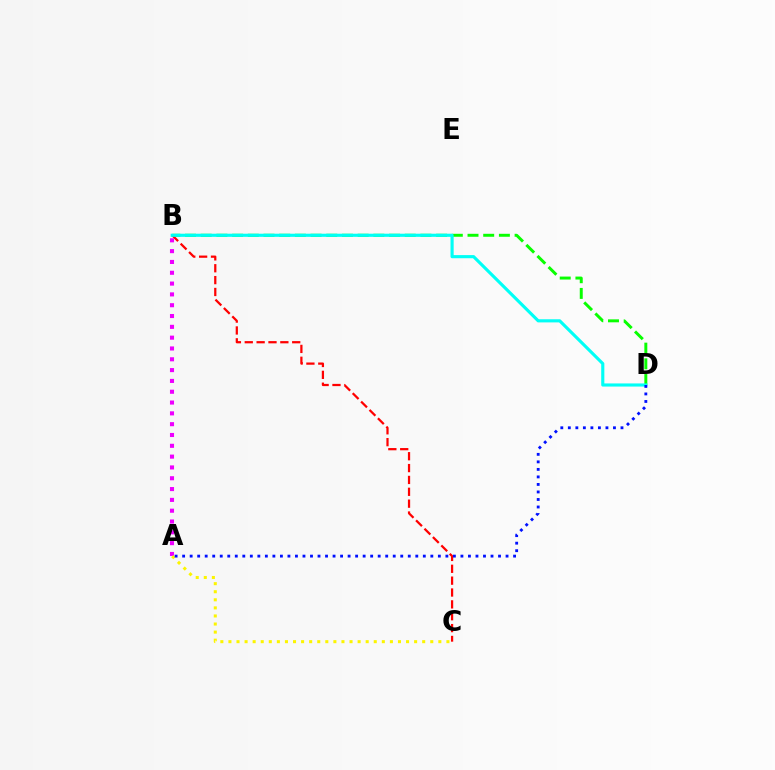{('B', 'D'): [{'color': '#08ff00', 'line_style': 'dashed', 'thickness': 2.13}, {'color': '#00fff6', 'line_style': 'solid', 'thickness': 2.26}], ('B', 'C'): [{'color': '#ff0000', 'line_style': 'dashed', 'thickness': 1.61}], ('A', 'B'): [{'color': '#ee00ff', 'line_style': 'dotted', 'thickness': 2.94}], ('A', 'C'): [{'color': '#fcf500', 'line_style': 'dotted', 'thickness': 2.19}], ('A', 'D'): [{'color': '#0010ff', 'line_style': 'dotted', 'thickness': 2.04}]}